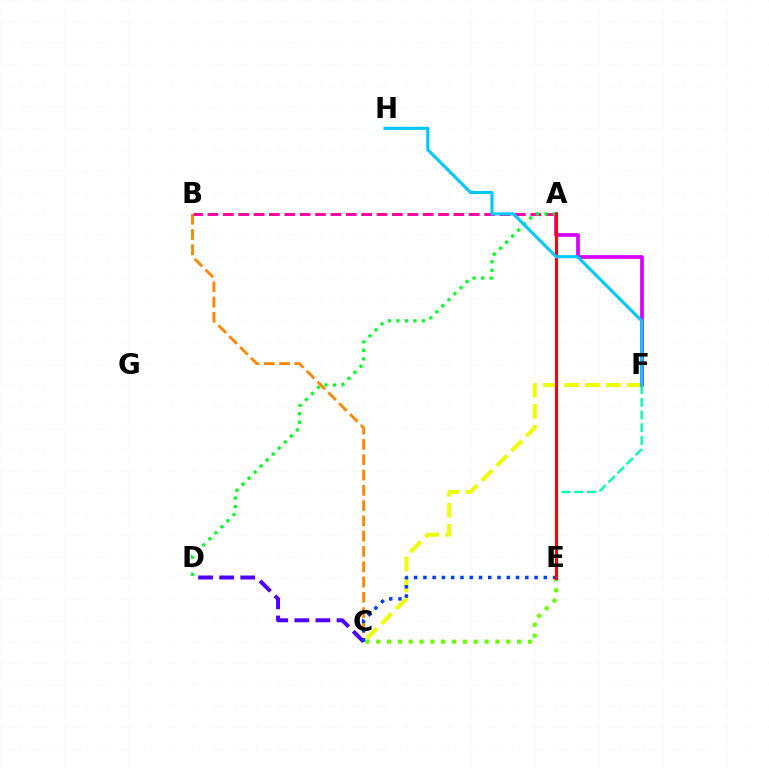{('C', 'F'): [{'color': '#eeff00', 'line_style': 'dashed', 'thickness': 2.85}], ('C', 'E'): [{'color': '#66ff00', 'line_style': 'dotted', 'thickness': 2.94}, {'color': '#003fff', 'line_style': 'dotted', 'thickness': 2.52}], ('B', 'C'): [{'color': '#ff8800', 'line_style': 'dashed', 'thickness': 2.08}], ('C', 'D'): [{'color': '#4f00ff', 'line_style': 'dashed', 'thickness': 2.87}], ('A', 'F'): [{'color': '#d600ff', 'line_style': 'solid', 'thickness': 2.67}], ('A', 'B'): [{'color': '#ff00a0', 'line_style': 'dashed', 'thickness': 2.09}], ('E', 'F'): [{'color': '#00ffaf', 'line_style': 'dashed', 'thickness': 1.73}], ('A', 'D'): [{'color': '#00ff27', 'line_style': 'dotted', 'thickness': 2.32}], ('A', 'E'): [{'color': '#ff0000', 'line_style': 'solid', 'thickness': 2.22}], ('F', 'H'): [{'color': '#00c7ff', 'line_style': 'solid', 'thickness': 2.21}]}